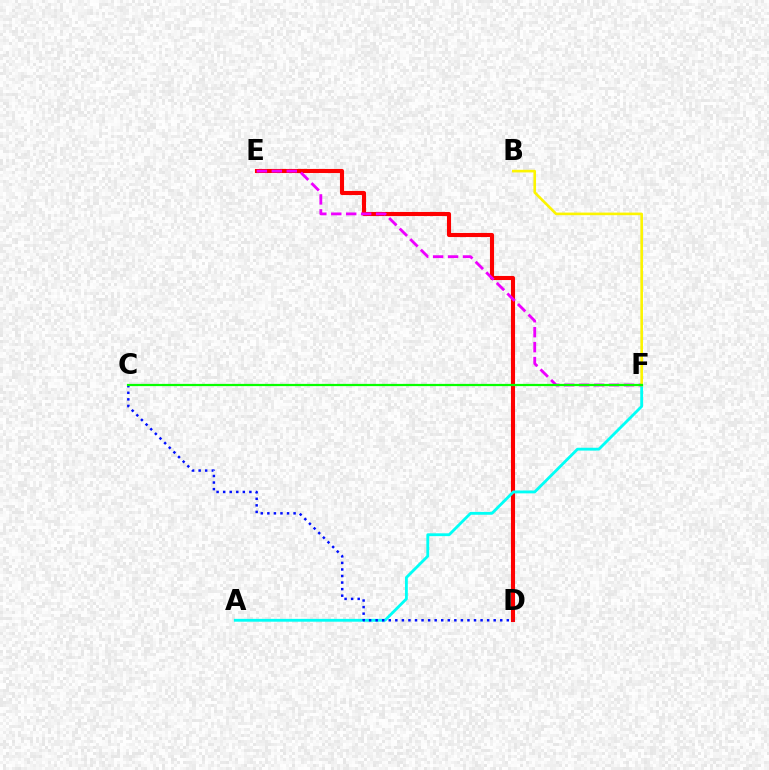{('D', 'E'): [{'color': '#ff0000', 'line_style': 'solid', 'thickness': 2.95}], ('A', 'F'): [{'color': '#00fff6', 'line_style': 'solid', 'thickness': 2.04}], ('C', 'D'): [{'color': '#0010ff', 'line_style': 'dotted', 'thickness': 1.78}], ('E', 'F'): [{'color': '#ee00ff', 'line_style': 'dashed', 'thickness': 2.03}], ('B', 'F'): [{'color': '#fcf500', 'line_style': 'solid', 'thickness': 1.88}], ('C', 'F'): [{'color': '#08ff00', 'line_style': 'solid', 'thickness': 1.6}]}